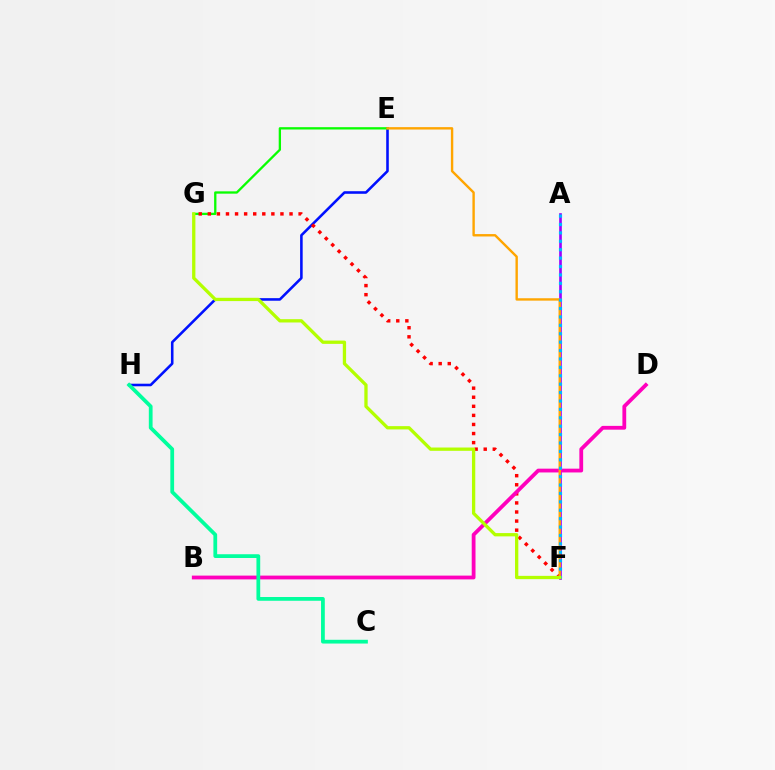{('E', 'H'): [{'color': '#0010ff', 'line_style': 'solid', 'thickness': 1.85}], ('A', 'F'): [{'color': '#9b00ff', 'line_style': 'solid', 'thickness': 1.92}, {'color': '#00b5ff', 'line_style': 'dotted', 'thickness': 2.28}], ('E', 'G'): [{'color': '#08ff00', 'line_style': 'solid', 'thickness': 1.66}], ('F', 'G'): [{'color': '#ff0000', 'line_style': 'dotted', 'thickness': 2.47}, {'color': '#b3ff00', 'line_style': 'solid', 'thickness': 2.37}], ('B', 'D'): [{'color': '#ff00bd', 'line_style': 'solid', 'thickness': 2.73}], ('C', 'H'): [{'color': '#00ff9d', 'line_style': 'solid', 'thickness': 2.7}], ('E', 'F'): [{'color': '#ffa500', 'line_style': 'solid', 'thickness': 1.72}]}